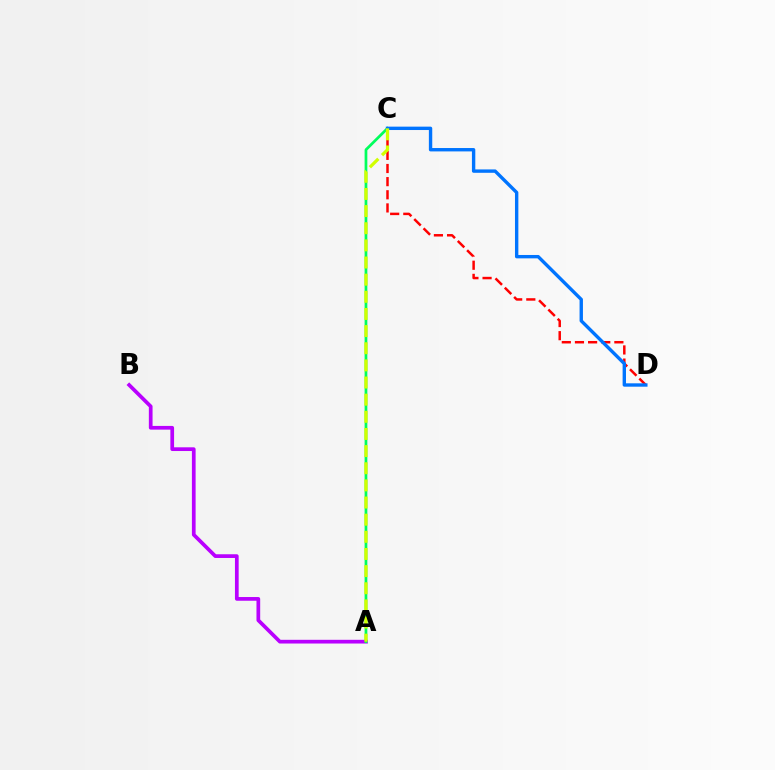{('A', 'B'): [{'color': '#b900ff', 'line_style': 'solid', 'thickness': 2.67}], ('A', 'C'): [{'color': '#00ff5c', 'line_style': 'solid', 'thickness': 1.97}, {'color': '#d1ff00', 'line_style': 'dashed', 'thickness': 2.33}], ('C', 'D'): [{'color': '#ff0000', 'line_style': 'dashed', 'thickness': 1.79}, {'color': '#0074ff', 'line_style': 'solid', 'thickness': 2.43}]}